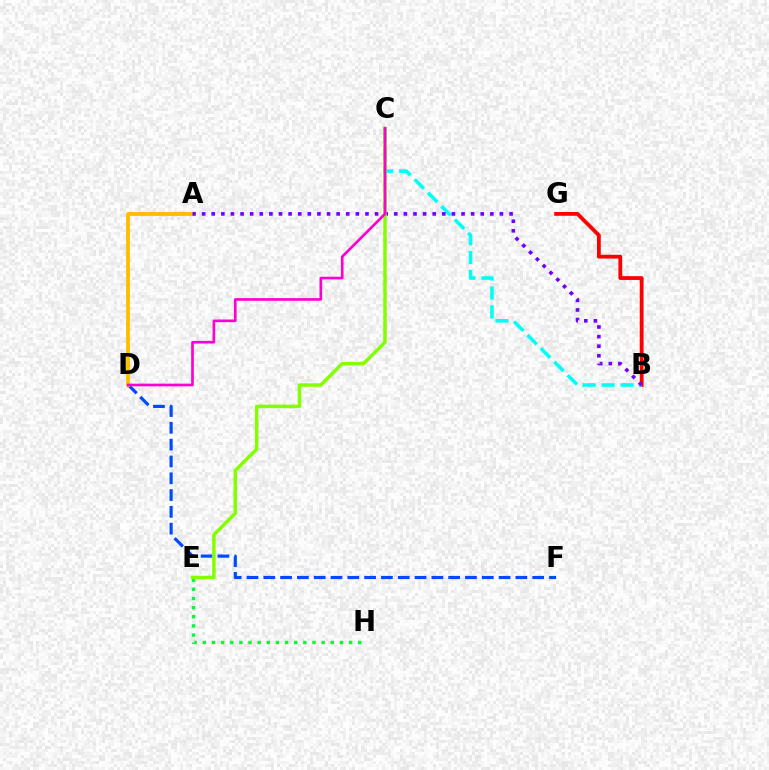{('D', 'F'): [{'color': '#004bff', 'line_style': 'dashed', 'thickness': 2.28}], ('A', 'D'): [{'color': '#ffbd00', 'line_style': 'solid', 'thickness': 2.76}], ('B', 'G'): [{'color': '#ff0000', 'line_style': 'solid', 'thickness': 2.73}], ('B', 'C'): [{'color': '#00fff6', 'line_style': 'dashed', 'thickness': 2.57}], ('A', 'B'): [{'color': '#7200ff', 'line_style': 'dotted', 'thickness': 2.61}], ('E', 'H'): [{'color': '#00ff39', 'line_style': 'dotted', 'thickness': 2.48}], ('C', 'E'): [{'color': '#84ff00', 'line_style': 'solid', 'thickness': 2.51}], ('C', 'D'): [{'color': '#ff00cf', 'line_style': 'solid', 'thickness': 1.92}]}